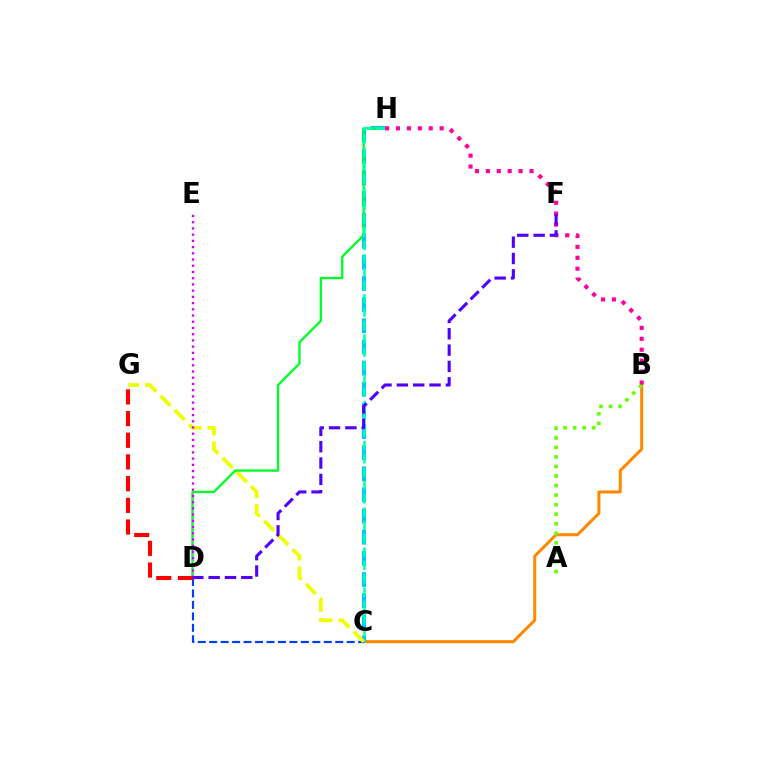{('B', 'C'): [{'color': '#ff8800', 'line_style': 'solid', 'thickness': 2.18}], ('C', 'H'): [{'color': '#00c7ff', 'line_style': 'dashed', 'thickness': 2.87}, {'color': '#00ffaf', 'line_style': 'dashed', 'thickness': 1.81}], ('D', 'H'): [{'color': '#00ff27', 'line_style': 'solid', 'thickness': 1.68}], ('C', 'D'): [{'color': '#003fff', 'line_style': 'dashed', 'thickness': 1.56}], ('C', 'G'): [{'color': '#eeff00', 'line_style': 'dashed', 'thickness': 2.72}], ('A', 'B'): [{'color': '#66ff00', 'line_style': 'dotted', 'thickness': 2.59}], ('D', 'E'): [{'color': '#d600ff', 'line_style': 'dotted', 'thickness': 1.69}], ('D', 'G'): [{'color': '#ff0000', 'line_style': 'dashed', 'thickness': 2.95}], ('B', 'H'): [{'color': '#ff00a0', 'line_style': 'dotted', 'thickness': 2.97}], ('D', 'F'): [{'color': '#4f00ff', 'line_style': 'dashed', 'thickness': 2.22}]}